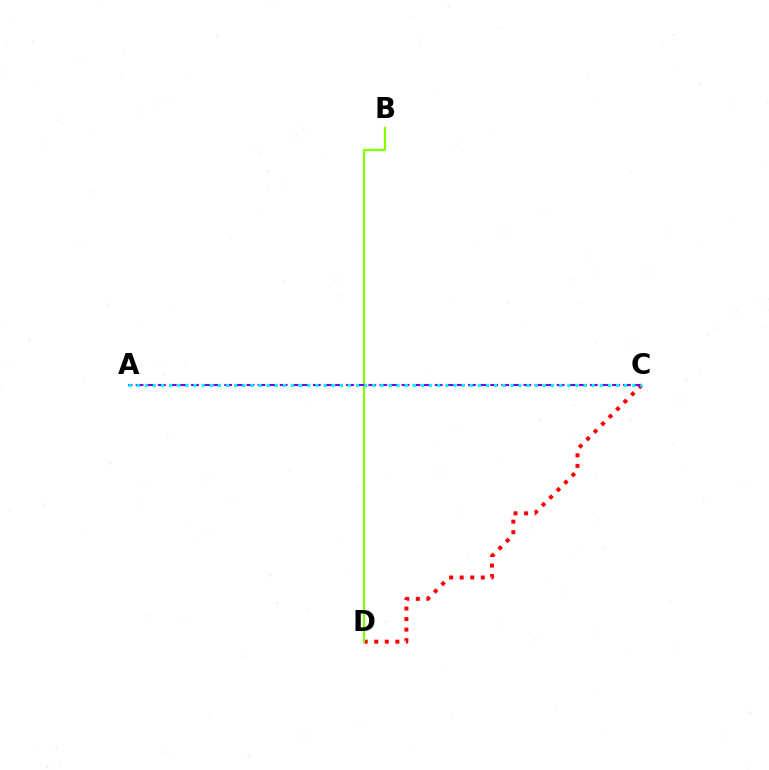{('C', 'D'): [{'color': '#ff0000', 'line_style': 'dotted', 'thickness': 2.87}], ('B', 'D'): [{'color': '#84ff00', 'line_style': 'solid', 'thickness': 1.62}], ('A', 'C'): [{'color': '#7200ff', 'line_style': 'dashed', 'thickness': 1.51}, {'color': '#00fff6', 'line_style': 'dotted', 'thickness': 2.21}]}